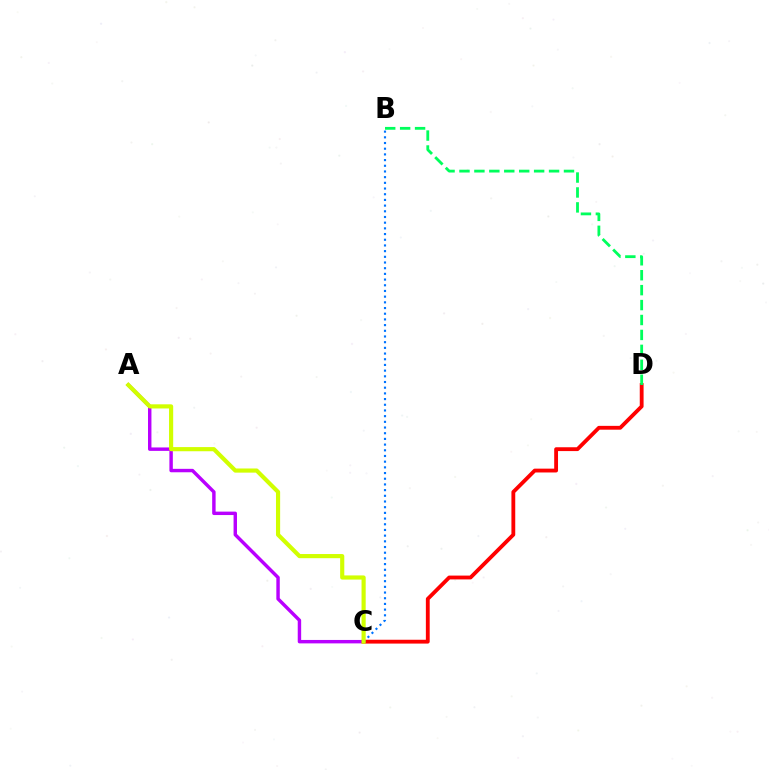{('A', 'C'): [{'color': '#b900ff', 'line_style': 'solid', 'thickness': 2.47}, {'color': '#d1ff00', 'line_style': 'solid', 'thickness': 2.99}], ('C', 'D'): [{'color': '#ff0000', 'line_style': 'solid', 'thickness': 2.76}], ('B', 'C'): [{'color': '#0074ff', 'line_style': 'dotted', 'thickness': 1.55}], ('B', 'D'): [{'color': '#00ff5c', 'line_style': 'dashed', 'thickness': 2.03}]}